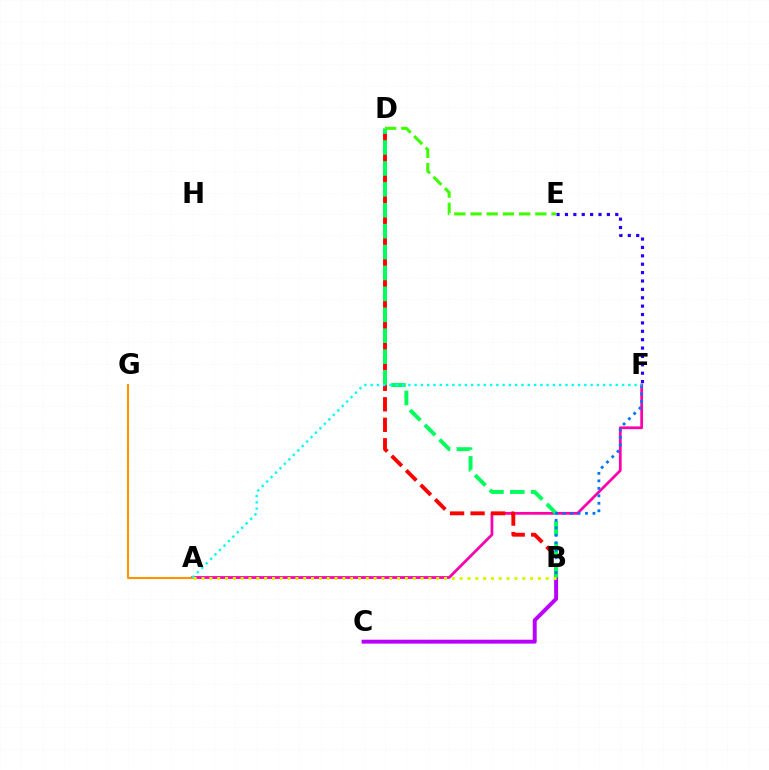{('A', 'F'): [{'color': '#ff00ac', 'line_style': 'solid', 'thickness': 1.99}, {'color': '#00fff6', 'line_style': 'dotted', 'thickness': 1.71}], ('E', 'F'): [{'color': '#2500ff', 'line_style': 'dotted', 'thickness': 2.28}], ('B', 'C'): [{'color': '#b900ff', 'line_style': 'solid', 'thickness': 2.84}], ('A', 'G'): [{'color': '#ff9400', 'line_style': 'solid', 'thickness': 1.51}], ('B', 'D'): [{'color': '#ff0000', 'line_style': 'dashed', 'thickness': 2.79}, {'color': '#00ff5c', 'line_style': 'dashed', 'thickness': 2.84}], ('B', 'F'): [{'color': '#0074ff', 'line_style': 'dotted', 'thickness': 2.03}], ('D', 'E'): [{'color': '#3dff00', 'line_style': 'dashed', 'thickness': 2.2}], ('A', 'B'): [{'color': '#d1ff00', 'line_style': 'dotted', 'thickness': 2.13}]}